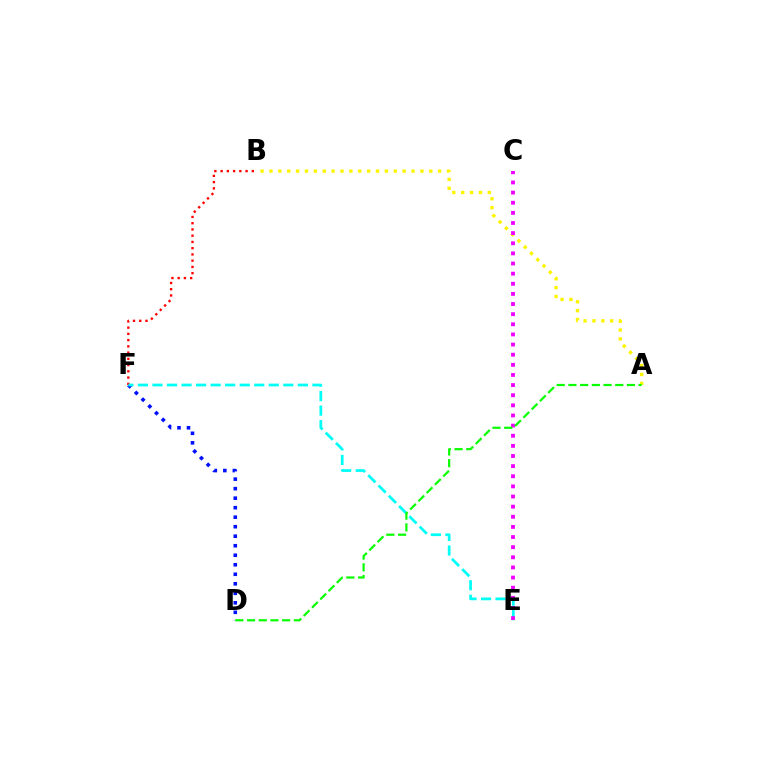{('D', 'F'): [{'color': '#0010ff', 'line_style': 'dotted', 'thickness': 2.58}], ('B', 'F'): [{'color': '#ff0000', 'line_style': 'dotted', 'thickness': 1.7}], ('E', 'F'): [{'color': '#00fff6', 'line_style': 'dashed', 'thickness': 1.98}], ('A', 'B'): [{'color': '#fcf500', 'line_style': 'dotted', 'thickness': 2.41}], ('C', 'E'): [{'color': '#ee00ff', 'line_style': 'dotted', 'thickness': 2.75}], ('A', 'D'): [{'color': '#08ff00', 'line_style': 'dashed', 'thickness': 1.59}]}